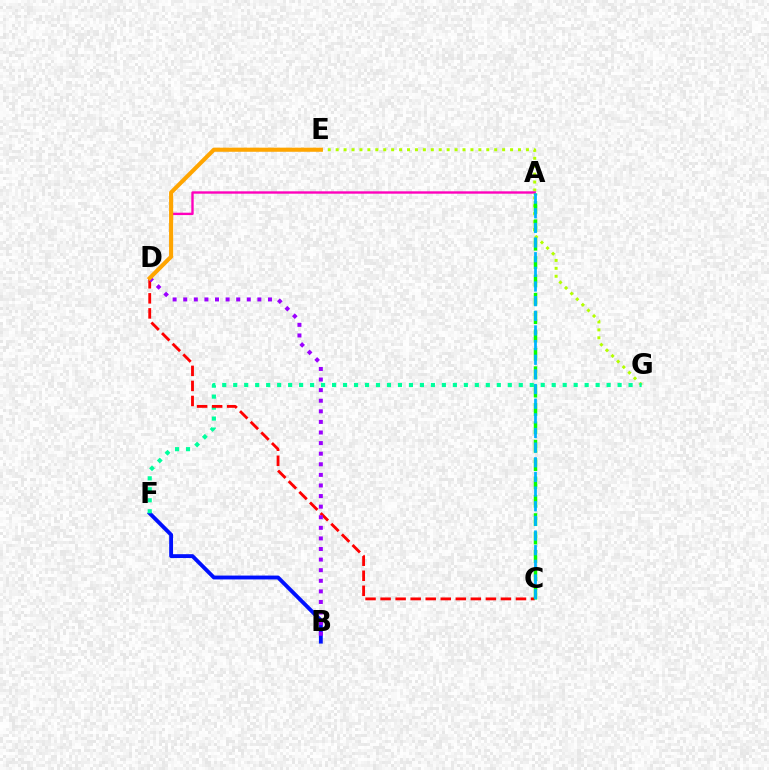{('B', 'F'): [{'color': '#0010ff', 'line_style': 'solid', 'thickness': 2.78}], ('E', 'G'): [{'color': '#b3ff00', 'line_style': 'dotted', 'thickness': 2.15}], ('A', 'D'): [{'color': '#ff00bd', 'line_style': 'solid', 'thickness': 1.71}], ('F', 'G'): [{'color': '#00ff9d', 'line_style': 'dotted', 'thickness': 2.98}], ('C', 'D'): [{'color': '#ff0000', 'line_style': 'dashed', 'thickness': 2.04}], ('A', 'C'): [{'color': '#08ff00', 'line_style': 'dashed', 'thickness': 2.49}, {'color': '#00b5ff', 'line_style': 'dashed', 'thickness': 1.99}], ('B', 'D'): [{'color': '#9b00ff', 'line_style': 'dotted', 'thickness': 2.88}], ('D', 'E'): [{'color': '#ffa500', 'line_style': 'solid', 'thickness': 2.95}]}